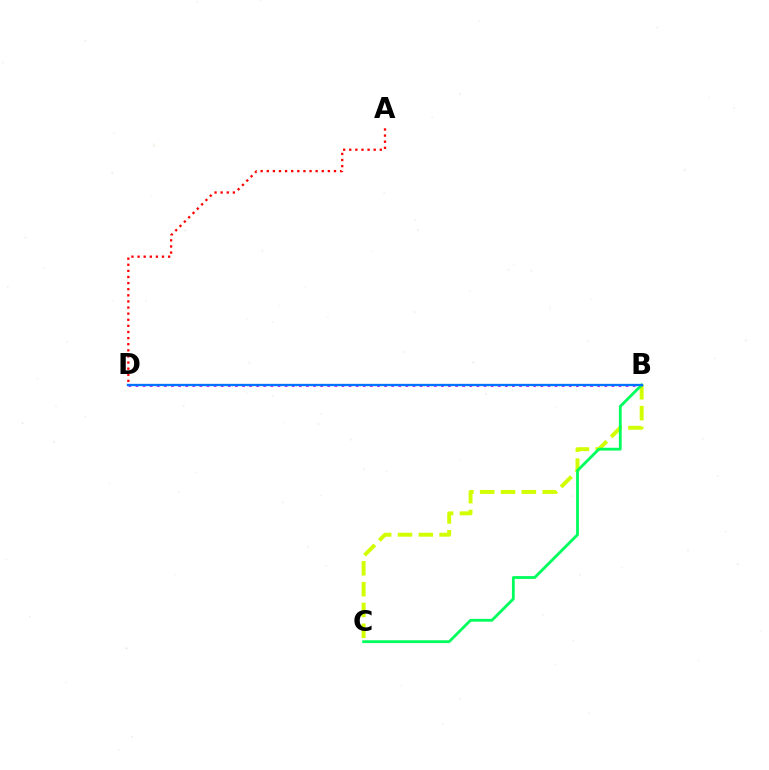{('B', 'C'): [{'color': '#d1ff00', 'line_style': 'dashed', 'thickness': 2.83}, {'color': '#00ff5c', 'line_style': 'solid', 'thickness': 2.01}], ('B', 'D'): [{'color': '#b900ff', 'line_style': 'dotted', 'thickness': 1.93}, {'color': '#0074ff', 'line_style': 'solid', 'thickness': 1.66}], ('A', 'D'): [{'color': '#ff0000', 'line_style': 'dotted', 'thickness': 1.66}]}